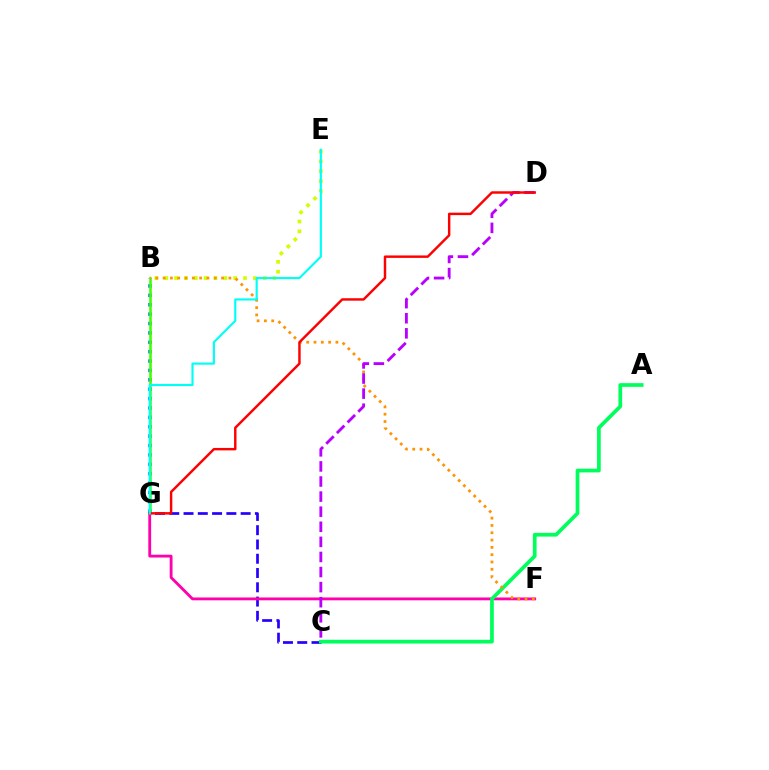{('C', 'G'): [{'color': '#2500ff', 'line_style': 'dashed', 'thickness': 1.94}], ('B', 'E'): [{'color': '#d1ff00', 'line_style': 'dotted', 'thickness': 2.68}], ('B', 'G'): [{'color': '#0074ff', 'line_style': 'dotted', 'thickness': 2.55}, {'color': '#3dff00', 'line_style': 'solid', 'thickness': 1.83}], ('F', 'G'): [{'color': '#ff00ac', 'line_style': 'solid', 'thickness': 2.04}], ('A', 'C'): [{'color': '#00ff5c', 'line_style': 'solid', 'thickness': 2.67}], ('B', 'F'): [{'color': '#ff9400', 'line_style': 'dotted', 'thickness': 1.99}], ('C', 'D'): [{'color': '#b900ff', 'line_style': 'dashed', 'thickness': 2.05}], ('D', 'G'): [{'color': '#ff0000', 'line_style': 'solid', 'thickness': 1.76}], ('E', 'G'): [{'color': '#00fff6', 'line_style': 'solid', 'thickness': 1.55}]}